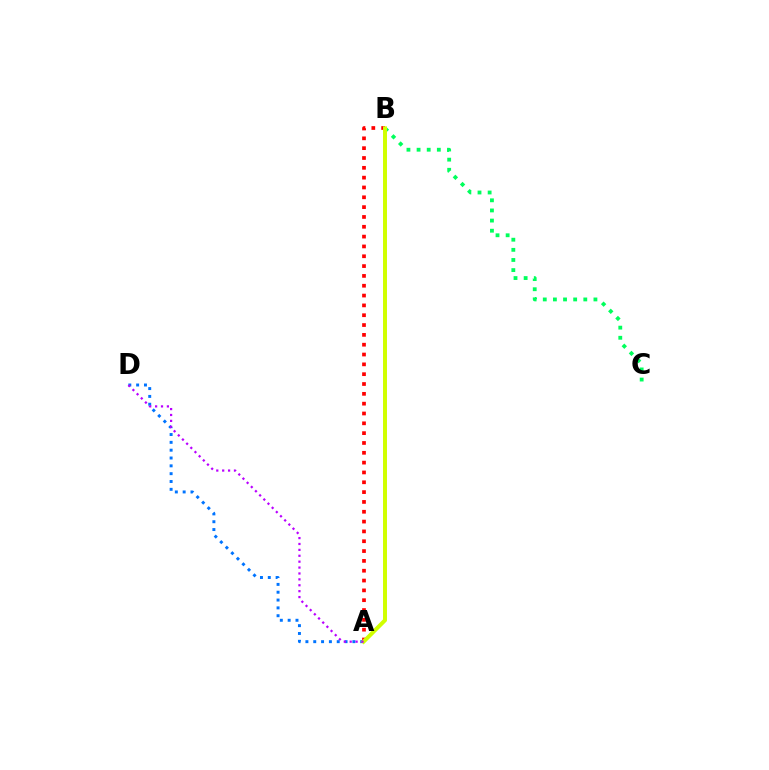{('A', 'D'): [{'color': '#0074ff', 'line_style': 'dotted', 'thickness': 2.13}, {'color': '#b900ff', 'line_style': 'dotted', 'thickness': 1.6}], ('B', 'C'): [{'color': '#00ff5c', 'line_style': 'dotted', 'thickness': 2.75}], ('A', 'B'): [{'color': '#ff0000', 'line_style': 'dotted', 'thickness': 2.67}, {'color': '#d1ff00', 'line_style': 'solid', 'thickness': 2.85}]}